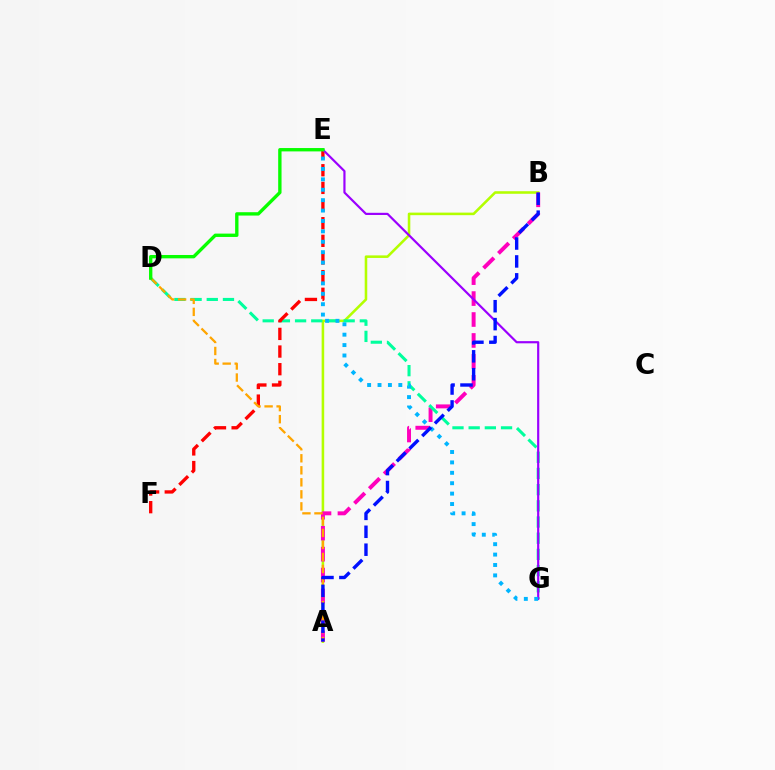{('A', 'B'): [{'color': '#b3ff00', 'line_style': 'solid', 'thickness': 1.85}, {'color': '#ff00bd', 'line_style': 'dashed', 'thickness': 2.84}, {'color': '#0010ff', 'line_style': 'dashed', 'thickness': 2.43}], ('D', 'G'): [{'color': '#00ff9d', 'line_style': 'dashed', 'thickness': 2.2}], ('E', 'F'): [{'color': '#ff0000', 'line_style': 'dashed', 'thickness': 2.4}], ('E', 'G'): [{'color': '#9b00ff', 'line_style': 'solid', 'thickness': 1.57}, {'color': '#00b5ff', 'line_style': 'dotted', 'thickness': 2.83}], ('A', 'D'): [{'color': '#ffa500', 'line_style': 'dashed', 'thickness': 1.63}], ('D', 'E'): [{'color': '#08ff00', 'line_style': 'solid', 'thickness': 2.41}]}